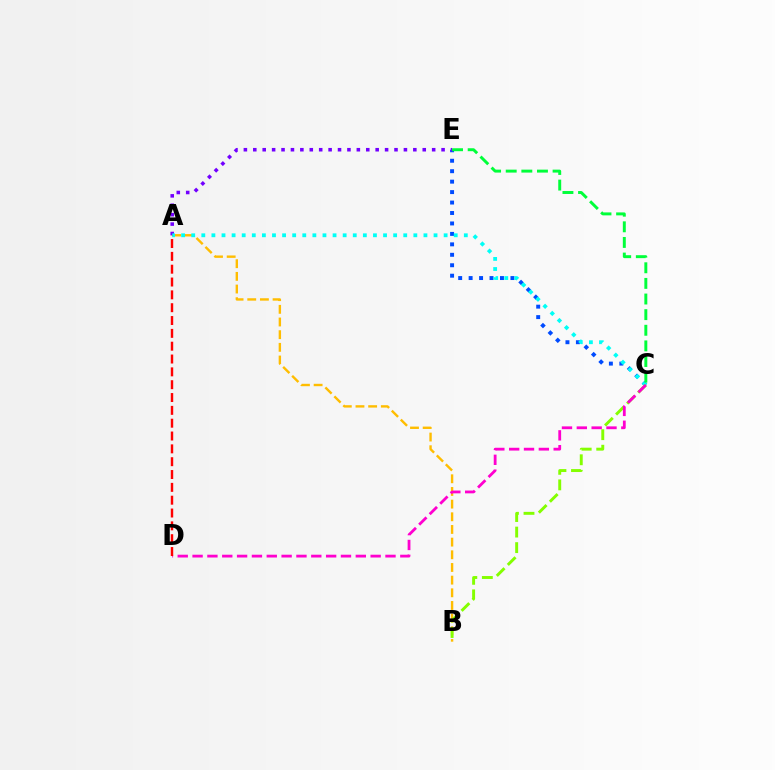{('C', 'E'): [{'color': '#004bff', 'line_style': 'dotted', 'thickness': 2.84}, {'color': '#00ff39', 'line_style': 'dashed', 'thickness': 2.12}], ('A', 'B'): [{'color': '#ffbd00', 'line_style': 'dashed', 'thickness': 1.72}], ('A', 'E'): [{'color': '#7200ff', 'line_style': 'dotted', 'thickness': 2.56}], ('A', 'C'): [{'color': '#00fff6', 'line_style': 'dotted', 'thickness': 2.74}], ('B', 'C'): [{'color': '#84ff00', 'line_style': 'dashed', 'thickness': 2.11}], ('C', 'D'): [{'color': '#ff00cf', 'line_style': 'dashed', 'thickness': 2.02}], ('A', 'D'): [{'color': '#ff0000', 'line_style': 'dashed', 'thickness': 1.74}]}